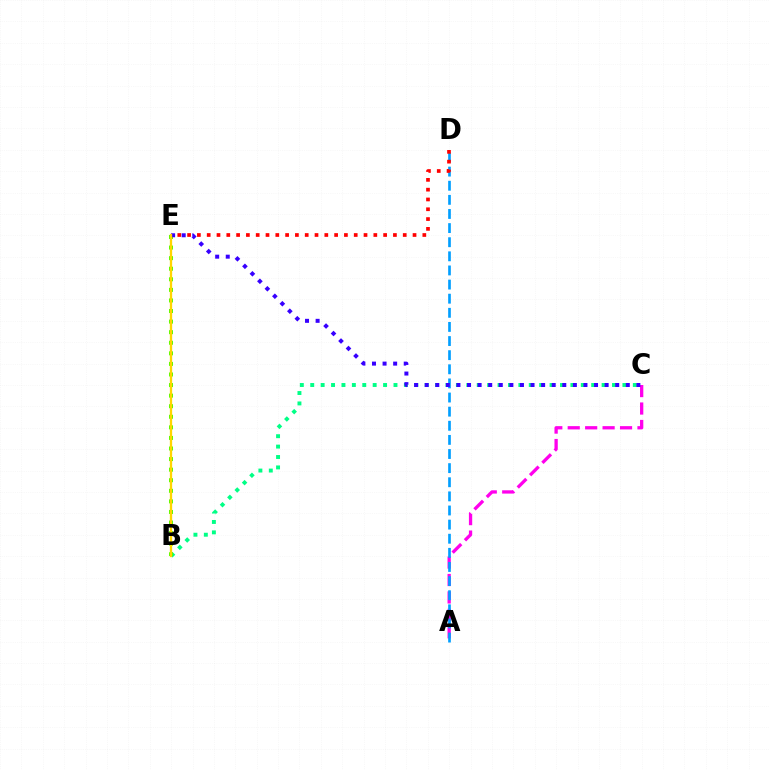{('A', 'C'): [{'color': '#ff00ed', 'line_style': 'dashed', 'thickness': 2.37}], ('A', 'D'): [{'color': '#009eff', 'line_style': 'dashed', 'thickness': 1.92}], ('B', 'C'): [{'color': '#00ff86', 'line_style': 'dotted', 'thickness': 2.83}], ('D', 'E'): [{'color': '#ff0000', 'line_style': 'dotted', 'thickness': 2.66}], ('B', 'E'): [{'color': '#4fff00', 'line_style': 'dotted', 'thickness': 2.87}, {'color': '#ffd500', 'line_style': 'solid', 'thickness': 1.67}], ('C', 'E'): [{'color': '#3700ff', 'line_style': 'dotted', 'thickness': 2.88}]}